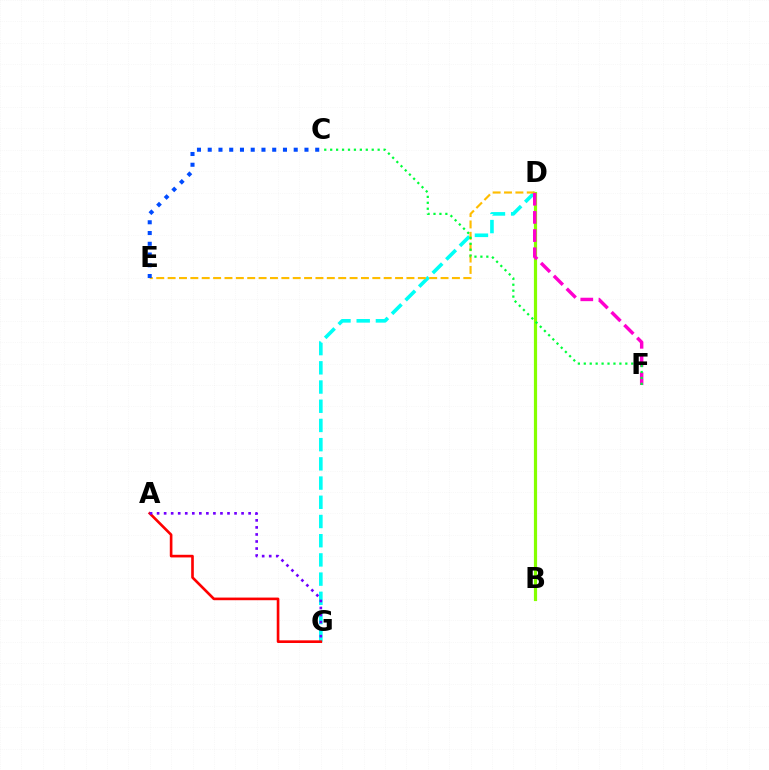{('D', 'G'): [{'color': '#00fff6', 'line_style': 'dashed', 'thickness': 2.61}], ('B', 'D'): [{'color': '#84ff00', 'line_style': 'solid', 'thickness': 2.3}], ('D', 'E'): [{'color': '#ffbd00', 'line_style': 'dashed', 'thickness': 1.55}], ('D', 'F'): [{'color': '#ff00cf', 'line_style': 'dashed', 'thickness': 2.47}], ('A', 'G'): [{'color': '#ff0000', 'line_style': 'solid', 'thickness': 1.9}, {'color': '#7200ff', 'line_style': 'dotted', 'thickness': 1.91}], ('C', 'F'): [{'color': '#00ff39', 'line_style': 'dotted', 'thickness': 1.61}], ('C', 'E'): [{'color': '#004bff', 'line_style': 'dotted', 'thickness': 2.92}]}